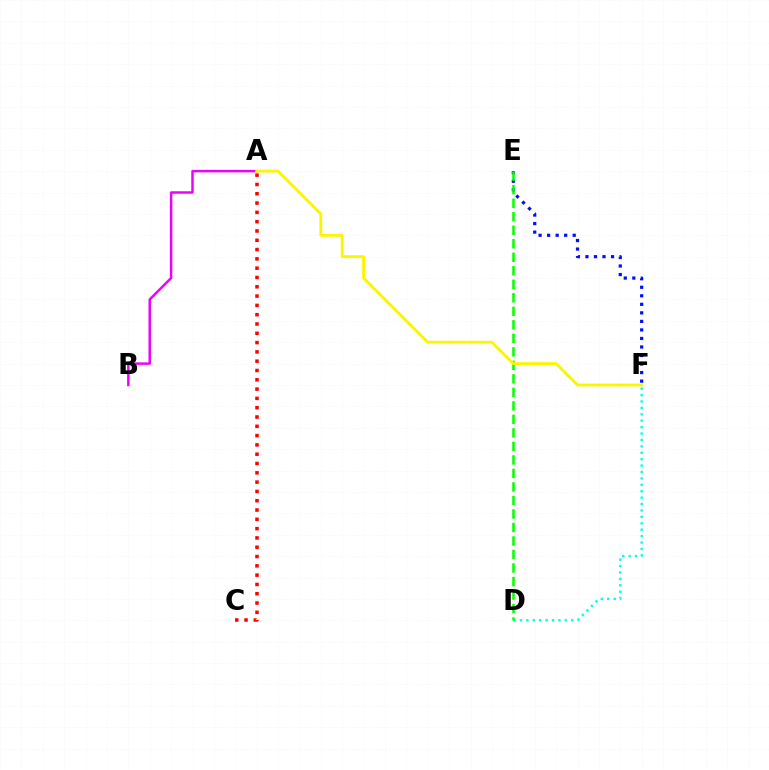{('A', 'C'): [{'color': '#ff0000', 'line_style': 'dotted', 'thickness': 2.53}], ('A', 'B'): [{'color': '#ee00ff', 'line_style': 'solid', 'thickness': 1.78}], ('E', 'F'): [{'color': '#0010ff', 'line_style': 'dotted', 'thickness': 2.32}], ('D', 'F'): [{'color': '#00fff6', 'line_style': 'dotted', 'thickness': 1.74}], ('D', 'E'): [{'color': '#08ff00', 'line_style': 'dashed', 'thickness': 1.84}], ('A', 'F'): [{'color': '#fcf500', 'line_style': 'solid', 'thickness': 2.06}]}